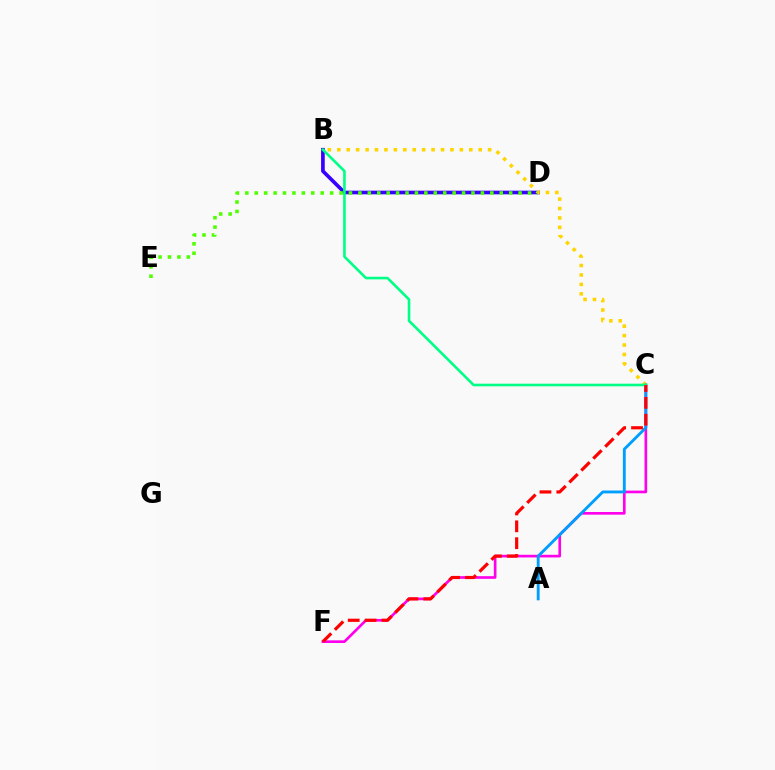{('C', 'F'): [{'color': '#ff00ed', 'line_style': 'solid', 'thickness': 1.92}, {'color': '#ff0000', 'line_style': 'dashed', 'thickness': 2.29}], ('B', 'D'): [{'color': '#3700ff', 'line_style': 'solid', 'thickness': 2.63}], ('B', 'C'): [{'color': '#ffd500', 'line_style': 'dotted', 'thickness': 2.56}, {'color': '#00ff86', 'line_style': 'solid', 'thickness': 1.88}], ('A', 'C'): [{'color': '#009eff', 'line_style': 'solid', 'thickness': 2.06}], ('D', 'E'): [{'color': '#4fff00', 'line_style': 'dotted', 'thickness': 2.56}]}